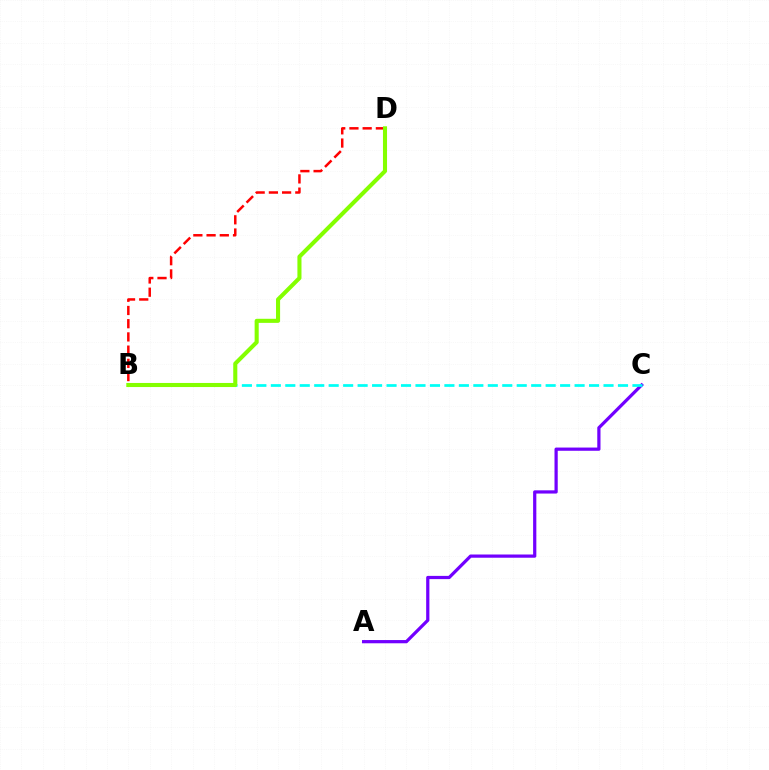{('A', 'C'): [{'color': '#7200ff', 'line_style': 'solid', 'thickness': 2.32}], ('B', 'C'): [{'color': '#00fff6', 'line_style': 'dashed', 'thickness': 1.97}], ('B', 'D'): [{'color': '#ff0000', 'line_style': 'dashed', 'thickness': 1.8}, {'color': '#84ff00', 'line_style': 'solid', 'thickness': 2.94}]}